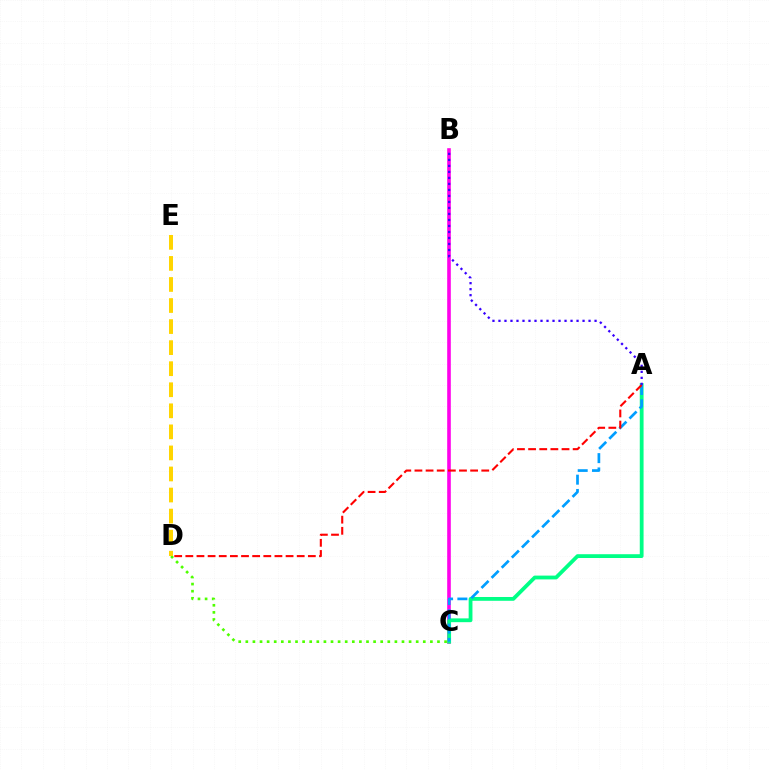{('B', 'C'): [{'color': '#ff00ed', 'line_style': 'solid', 'thickness': 2.6}], ('C', 'D'): [{'color': '#4fff00', 'line_style': 'dotted', 'thickness': 1.93}], ('A', 'C'): [{'color': '#00ff86', 'line_style': 'solid', 'thickness': 2.73}, {'color': '#009eff', 'line_style': 'dashed', 'thickness': 1.94}], ('D', 'E'): [{'color': '#ffd500', 'line_style': 'dashed', 'thickness': 2.86}], ('A', 'D'): [{'color': '#ff0000', 'line_style': 'dashed', 'thickness': 1.51}], ('A', 'B'): [{'color': '#3700ff', 'line_style': 'dotted', 'thickness': 1.63}]}